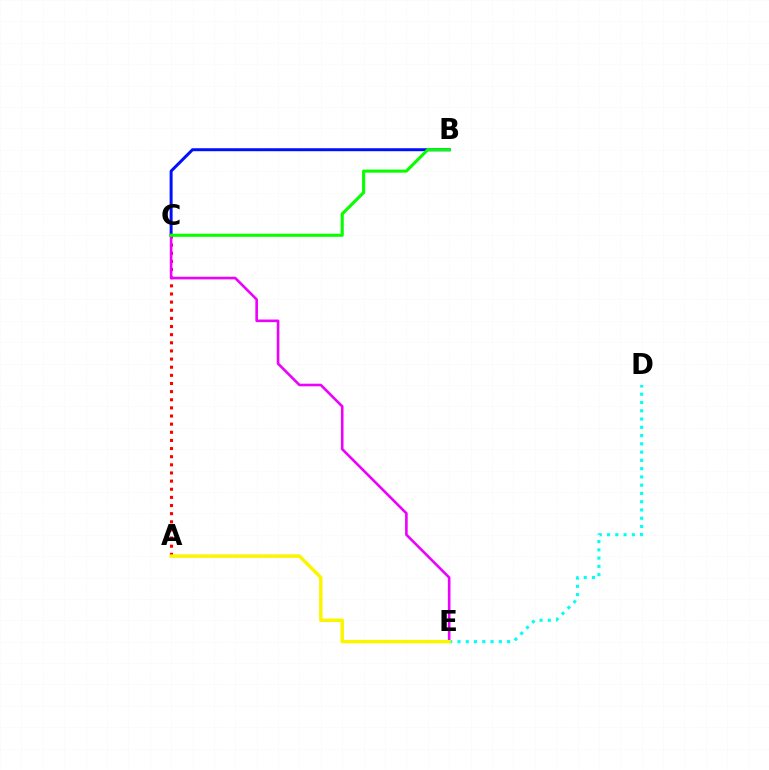{('A', 'C'): [{'color': '#ff0000', 'line_style': 'dotted', 'thickness': 2.21}], ('B', 'C'): [{'color': '#0010ff', 'line_style': 'solid', 'thickness': 2.14}, {'color': '#08ff00', 'line_style': 'solid', 'thickness': 2.23}], ('D', 'E'): [{'color': '#00fff6', 'line_style': 'dotted', 'thickness': 2.25}], ('C', 'E'): [{'color': '#ee00ff', 'line_style': 'solid', 'thickness': 1.88}], ('A', 'E'): [{'color': '#fcf500', 'line_style': 'solid', 'thickness': 2.49}]}